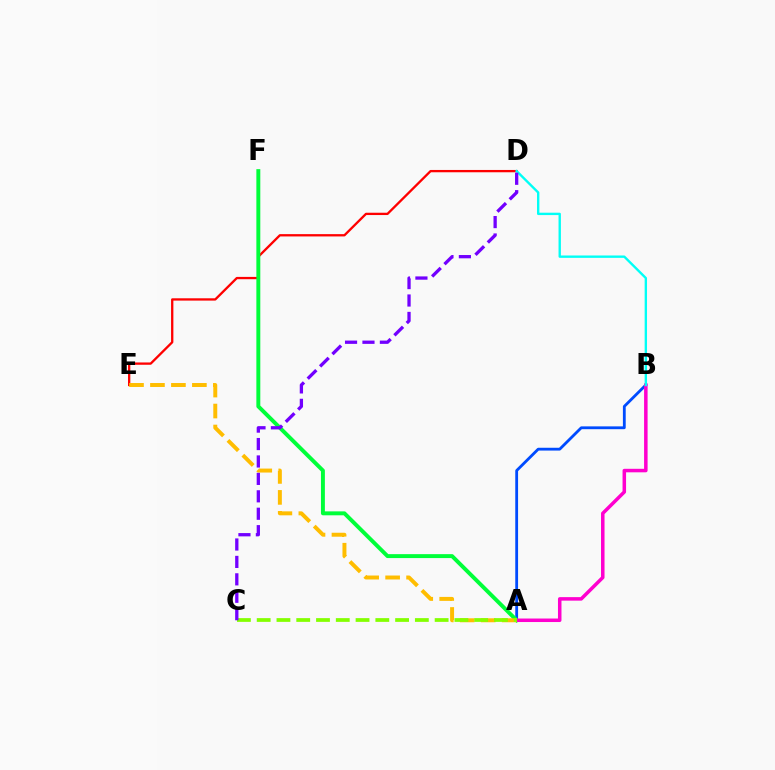{('A', 'B'): [{'color': '#004bff', 'line_style': 'solid', 'thickness': 2.02}, {'color': '#ff00cf', 'line_style': 'solid', 'thickness': 2.53}], ('D', 'E'): [{'color': '#ff0000', 'line_style': 'solid', 'thickness': 1.66}], ('A', 'F'): [{'color': '#00ff39', 'line_style': 'solid', 'thickness': 2.83}], ('A', 'E'): [{'color': '#ffbd00', 'line_style': 'dashed', 'thickness': 2.85}], ('B', 'D'): [{'color': '#00fff6', 'line_style': 'solid', 'thickness': 1.71}], ('A', 'C'): [{'color': '#84ff00', 'line_style': 'dashed', 'thickness': 2.69}], ('C', 'D'): [{'color': '#7200ff', 'line_style': 'dashed', 'thickness': 2.37}]}